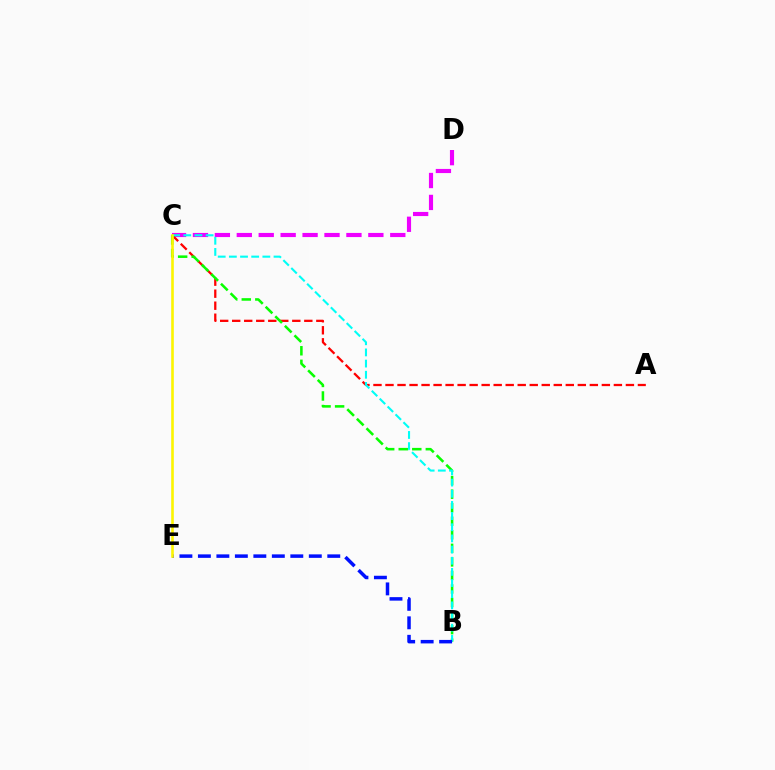{('C', 'D'): [{'color': '#ee00ff', 'line_style': 'dashed', 'thickness': 2.98}], ('A', 'C'): [{'color': '#ff0000', 'line_style': 'dashed', 'thickness': 1.63}], ('B', 'C'): [{'color': '#08ff00', 'line_style': 'dashed', 'thickness': 1.84}, {'color': '#00fff6', 'line_style': 'dashed', 'thickness': 1.52}], ('B', 'E'): [{'color': '#0010ff', 'line_style': 'dashed', 'thickness': 2.51}], ('C', 'E'): [{'color': '#fcf500', 'line_style': 'solid', 'thickness': 1.88}]}